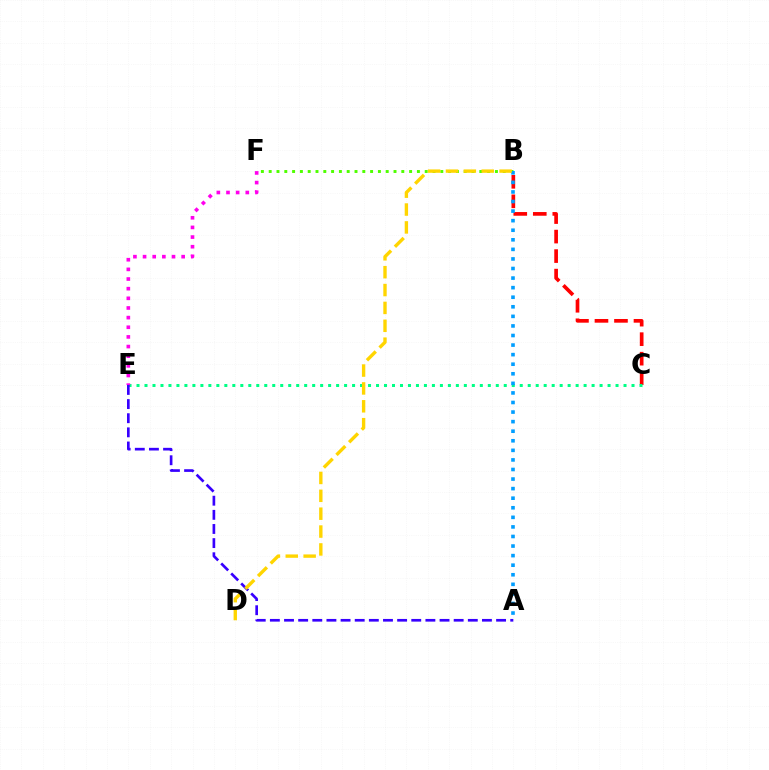{('B', 'F'): [{'color': '#4fff00', 'line_style': 'dotted', 'thickness': 2.12}], ('B', 'C'): [{'color': '#ff0000', 'line_style': 'dashed', 'thickness': 2.65}], ('C', 'E'): [{'color': '#00ff86', 'line_style': 'dotted', 'thickness': 2.17}], ('A', 'E'): [{'color': '#3700ff', 'line_style': 'dashed', 'thickness': 1.92}], ('A', 'B'): [{'color': '#009eff', 'line_style': 'dotted', 'thickness': 2.6}], ('B', 'D'): [{'color': '#ffd500', 'line_style': 'dashed', 'thickness': 2.43}], ('E', 'F'): [{'color': '#ff00ed', 'line_style': 'dotted', 'thickness': 2.62}]}